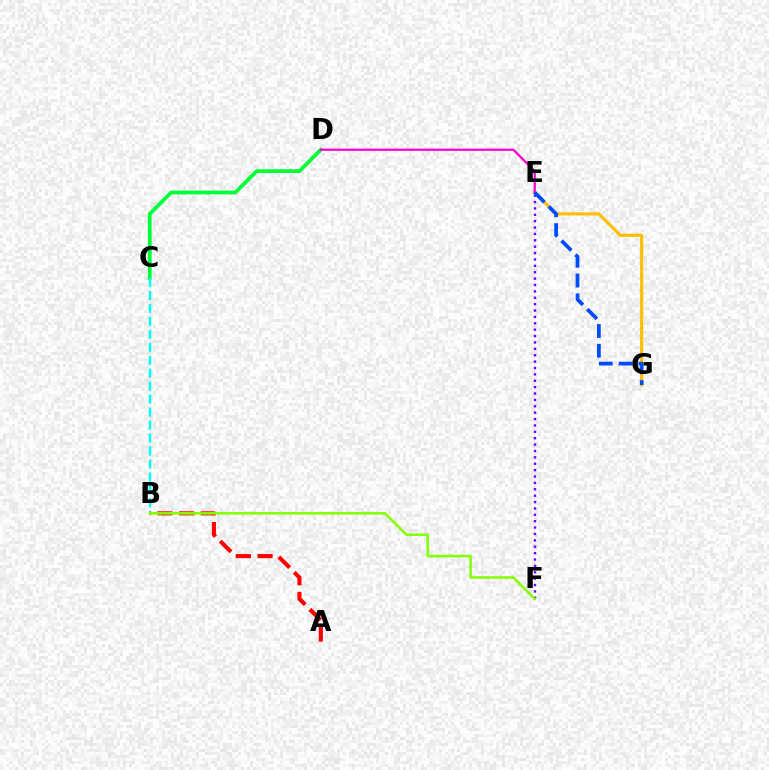{('E', 'F'): [{'color': '#7200ff', 'line_style': 'dotted', 'thickness': 1.73}], ('E', 'G'): [{'color': '#ffbd00', 'line_style': 'solid', 'thickness': 2.25}, {'color': '#004bff', 'line_style': 'dashed', 'thickness': 2.69}], ('C', 'D'): [{'color': '#00ff39', 'line_style': 'solid', 'thickness': 2.73}], ('D', 'E'): [{'color': '#ff00cf', 'line_style': 'solid', 'thickness': 1.62}], ('B', 'C'): [{'color': '#00fff6', 'line_style': 'dashed', 'thickness': 1.76}], ('A', 'B'): [{'color': '#ff0000', 'line_style': 'dashed', 'thickness': 2.95}], ('B', 'F'): [{'color': '#84ff00', 'line_style': 'solid', 'thickness': 1.83}]}